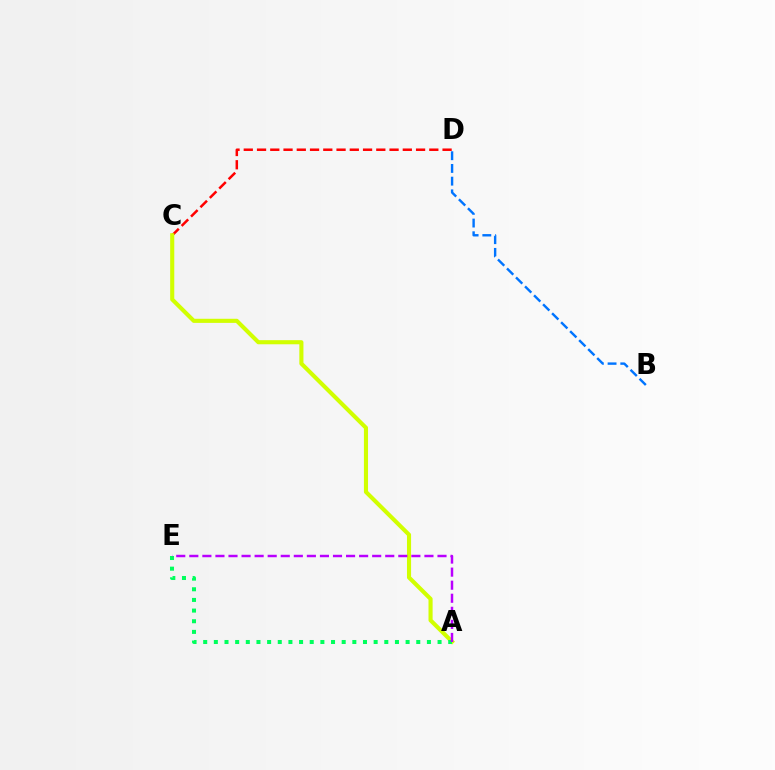{('C', 'D'): [{'color': '#ff0000', 'line_style': 'dashed', 'thickness': 1.8}], ('A', 'C'): [{'color': '#d1ff00', 'line_style': 'solid', 'thickness': 2.95}], ('B', 'D'): [{'color': '#0074ff', 'line_style': 'dashed', 'thickness': 1.73}], ('A', 'E'): [{'color': '#00ff5c', 'line_style': 'dotted', 'thickness': 2.89}, {'color': '#b900ff', 'line_style': 'dashed', 'thickness': 1.77}]}